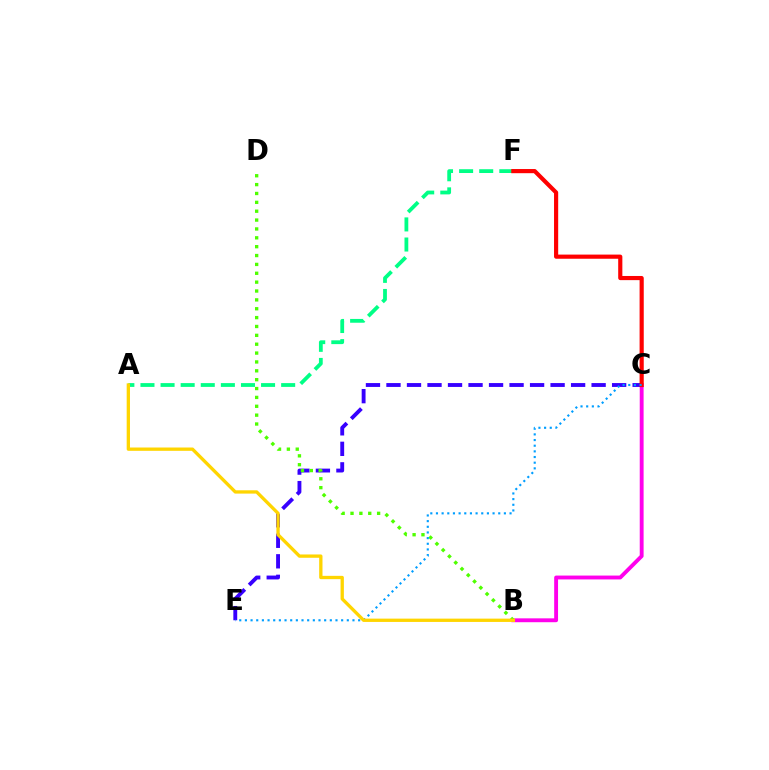{('B', 'C'): [{'color': '#ff00ed', 'line_style': 'solid', 'thickness': 2.79}], ('C', 'E'): [{'color': '#3700ff', 'line_style': 'dashed', 'thickness': 2.79}, {'color': '#009eff', 'line_style': 'dotted', 'thickness': 1.54}], ('A', 'F'): [{'color': '#00ff86', 'line_style': 'dashed', 'thickness': 2.73}], ('C', 'F'): [{'color': '#ff0000', 'line_style': 'solid', 'thickness': 2.99}], ('B', 'D'): [{'color': '#4fff00', 'line_style': 'dotted', 'thickness': 2.41}], ('A', 'B'): [{'color': '#ffd500', 'line_style': 'solid', 'thickness': 2.38}]}